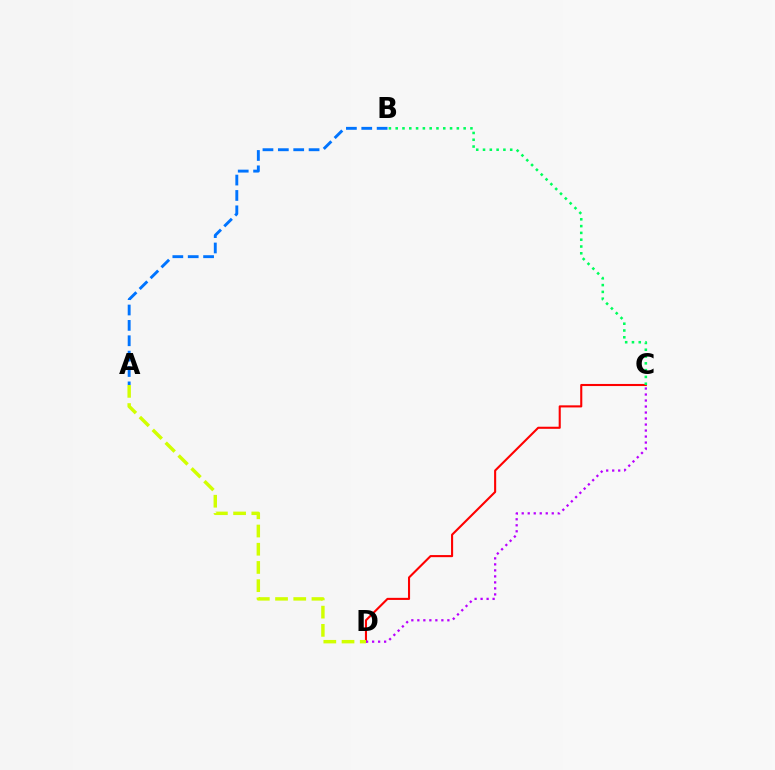{('C', 'D'): [{'color': '#ff0000', 'line_style': 'solid', 'thickness': 1.51}, {'color': '#b900ff', 'line_style': 'dotted', 'thickness': 1.63}], ('A', 'B'): [{'color': '#0074ff', 'line_style': 'dashed', 'thickness': 2.09}], ('B', 'C'): [{'color': '#00ff5c', 'line_style': 'dotted', 'thickness': 1.85}], ('A', 'D'): [{'color': '#d1ff00', 'line_style': 'dashed', 'thickness': 2.47}]}